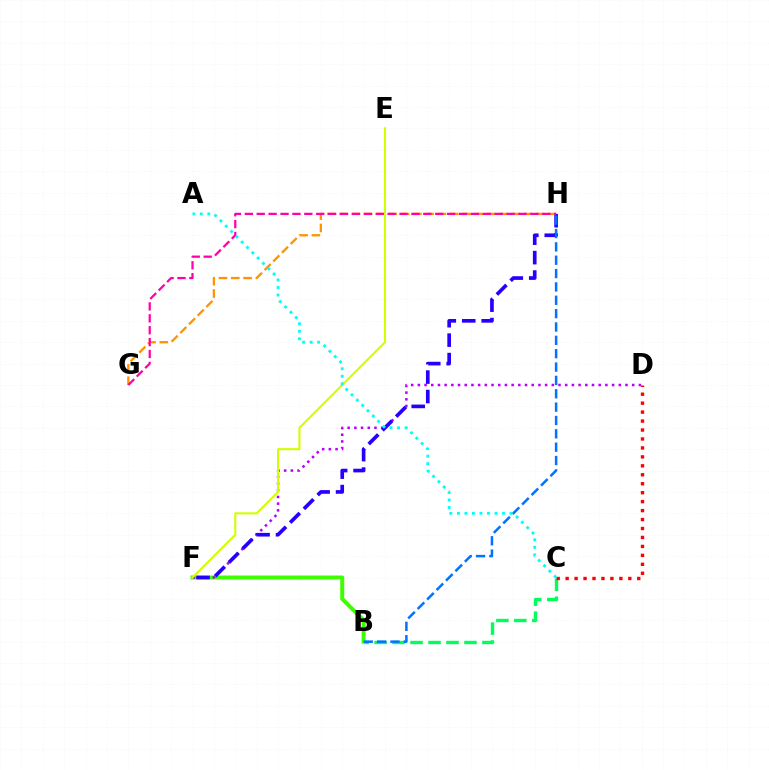{('B', 'F'): [{'color': '#3dff00', 'line_style': 'solid', 'thickness': 2.87}], ('D', 'F'): [{'color': '#b900ff', 'line_style': 'dotted', 'thickness': 1.82}], ('G', 'H'): [{'color': '#ff9400', 'line_style': 'dashed', 'thickness': 1.67}, {'color': '#ff00ac', 'line_style': 'dashed', 'thickness': 1.62}], ('F', 'H'): [{'color': '#2500ff', 'line_style': 'dashed', 'thickness': 2.64}], ('B', 'C'): [{'color': '#00ff5c', 'line_style': 'dashed', 'thickness': 2.44}], ('E', 'F'): [{'color': '#d1ff00', 'line_style': 'solid', 'thickness': 1.5}], ('C', 'D'): [{'color': '#ff0000', 'line_style': 'dotted', 'thickness': 2.43}], ('B', 'H'): [{'color': '#0074ff', 'line_style': 'dashed', 'thickness': 1.81}], ('A', 'C'): [{'color': '#00fff6', 'line_style': 'dotted', 'thickness': 2.04}]}